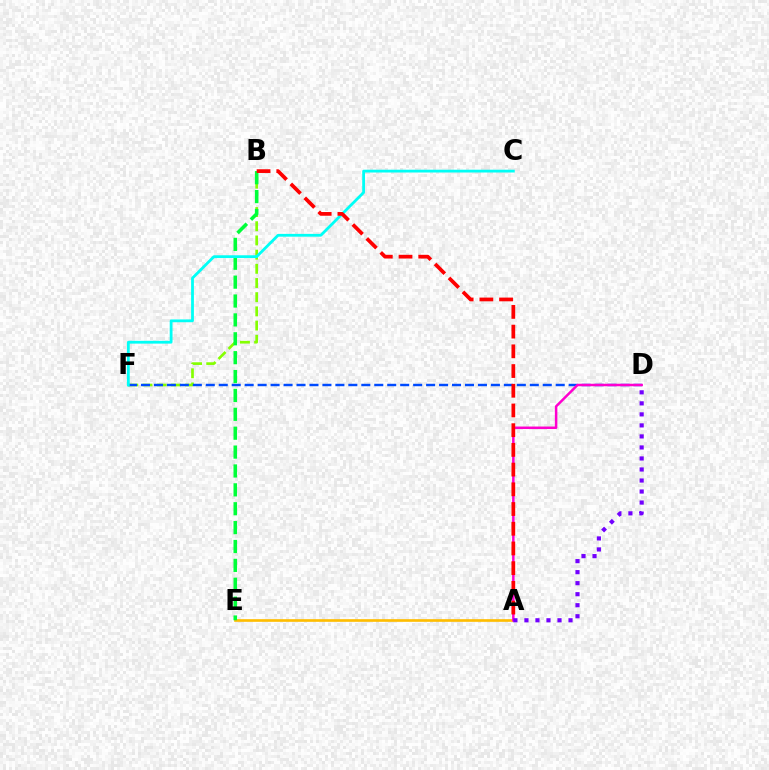{('B', 'F'): [{'color': '#84ff00', 'line_style': 'dashed', 'thickness': 1.93}], ('D', 'F'): [{'color': '#004bff', 'line_style': 'dashed', 'thickness': 1.76}], ('A', 'E'): [{'color': '#ffbd00', 'line_style': 'solid', 'thickness': 1.91}], ('A', 'D'): [{'color': '#ff00cf', 'line_style': 'solid', 'thickness': 1.8}, {'color': '#7200ff', 'line_style': 'dotted', 'thickness': 2.99}], ('B', 'E'): [{'color': '#00ff39', 'line_style': 'dashed', 'thickness': 2.57}], ('C', 'F'): [{'color': '#00fff6', 'line_style': 'solid', 'thickness': 2.01}], ('A', 'B'): [{'color': '#ff0000', 'line_style': 'dashed', 'thickness': 2.68}]}